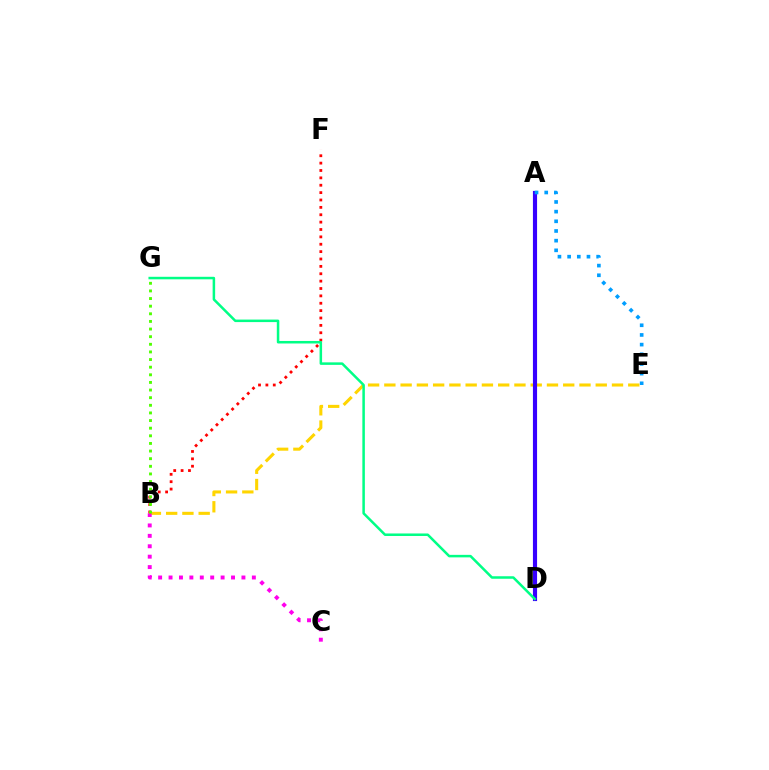{('B', 'E'): [{'color': '#ffd500', 'line_style': 'dashed', 'thickness': 2.21}], ('B', 'C'): [{'color': '#ff00ed', 'line_style': 'dotted', 'thickness': 2.83}], ('A', 'D'): [{'color': '#3700ff', 'line_style': 'solid', 'thickness': 2.98}], ('B', 'F'): [{'color': '#ff0000', 'line_style': 'dotted', 'thickness': 2.0}], ('B', 'G'): [{'color': '#4fff00', 'line_style': 'dotted', 'thickness': 2.07}], ('A', 'E'): [{'color': '#009eff', 'line_style': 'dotted', 'thickness': 2.63}], ('D', 'G'): [{'color': '#00ff86', 'line_style': 'solid', 'thickness': 1.81}]}